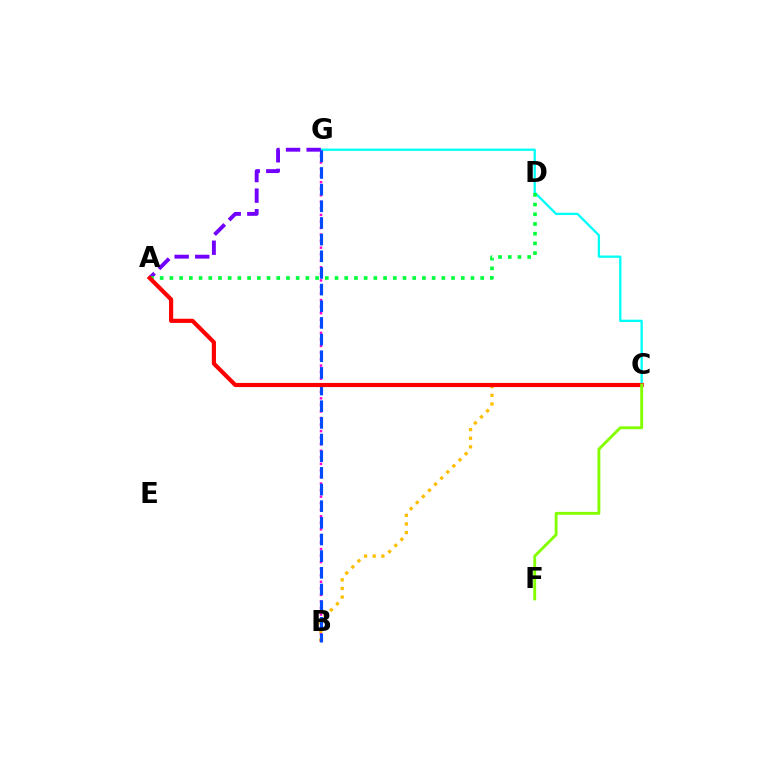{('C', 'G'): [{'color': '#00fff6', 'line_style': 'solid', 'thickness': 1.66}], ('B', 'C'): [{'color': '#ffbd00', 'line_style': 'dotted', 'thickness': 2.35}], ('B', 'G'): [{'color': '#ff00cf', 'line_style': 'dotted', 'thickness': 1.78}, {'color': '#004bff', 'line_style': 'dashed', 'thickness': 2.26}], ('A', 'G'): [{'color': '#7200ff', 'line_style': 'dashed', 'thickness': 2.8}], ('A', 'D'): [{'color': '#00ff39', 'line_style': 'dotted', 'thickness': 2.64}], ('A', 'C'): [{'color': '#ff0000', 'line_style': 'solid', 'thickness': 2.99}], ('C', 'F'): [{'color': '#84ff00', 'line_style': 'solid', 'thickness': 2.08}]}